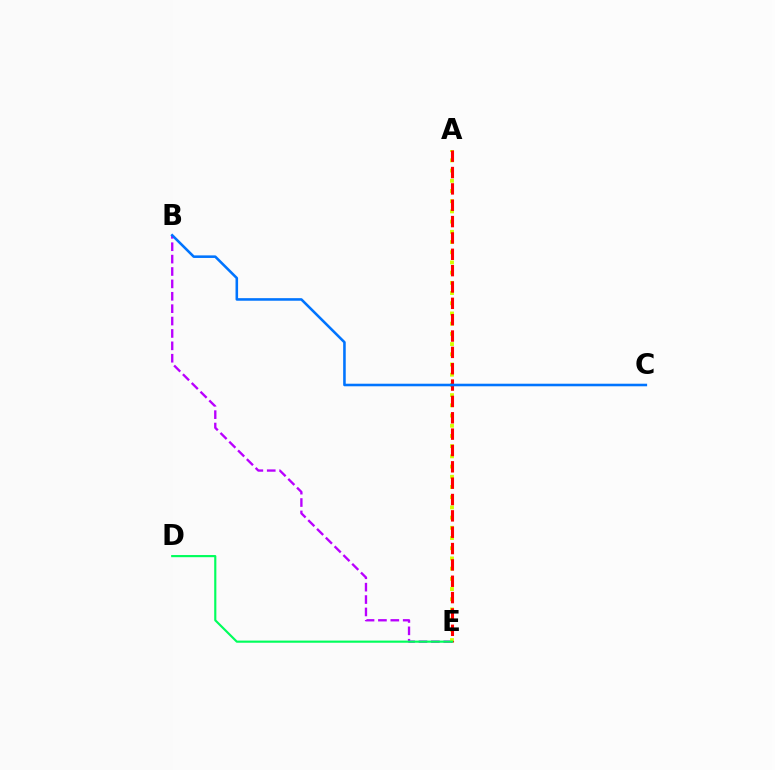{('B', 'E'): [{'color': '#b900ff', 'line_style': 'dashed', 'thickness': 1.68}], ('A', 'E'): [{'color': '#d1ff00', 'line_style': 'dotted', 'thickness': 2.77}, {'color': '#ff0000', 'line_style': 'dashed', 'thickness': 2.22}], ('D', 'E'): [{'color': '#00ff5c', 'line_style': 'solid', 'thickness': 1.55}], ('B', 'C'): [{'color': '#0074ff', 'line_style': 'solid', 'thickness': 1.85}]}